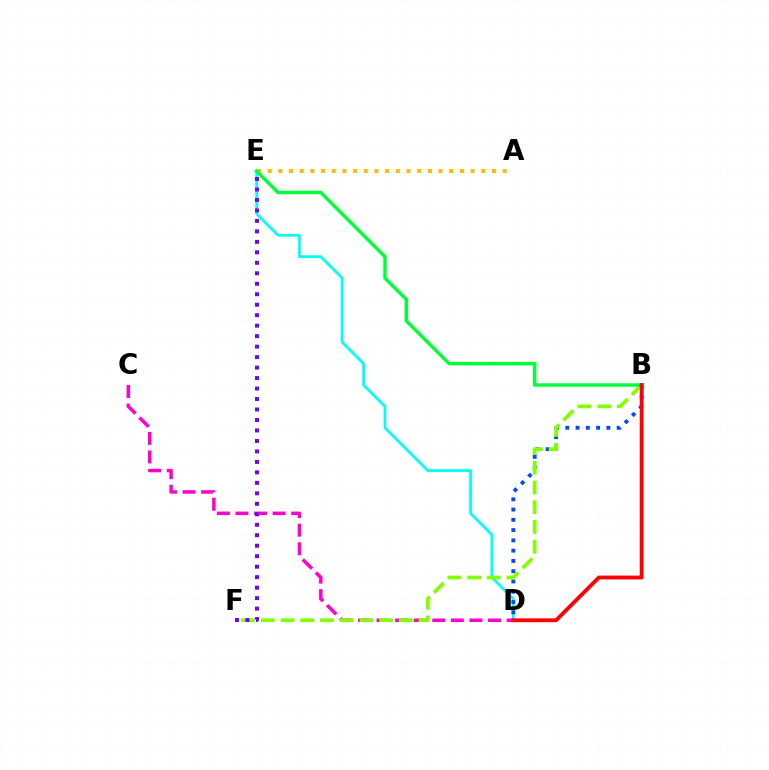{('D', 'E'): [{'color': '#00fff6', 'line_style': 'solid', 'thickness': 1.98}], ('B', 'D'): [{'color': '#004bff', 'line_style': 'dotted', 'thickness': 2.79}, {'color': '#ff0000', 'line_style': 'solid', 'thickness': 2.77}], ('A', 'E'): [{'color': '#ffbd00', 'line_style': 'dotted', 'thickness': 2.9}], ('C', 'D'): [{'color': '#ff00cf', 'line_style': 'dashed', 'thickness': 2.52}], ('B', 'F'): [{'color': '#84ff00', 'line_style': 'dashed', 'thickness': 2.68}], ('B', 'E'): [{'color': '#00ff39', 'line_style': 'solid', 'thickness': 2.47}], ('E', 'F'): [{'color': '#7200ff', 'line_style': 'dotted', 'thickness': 2.85}]}